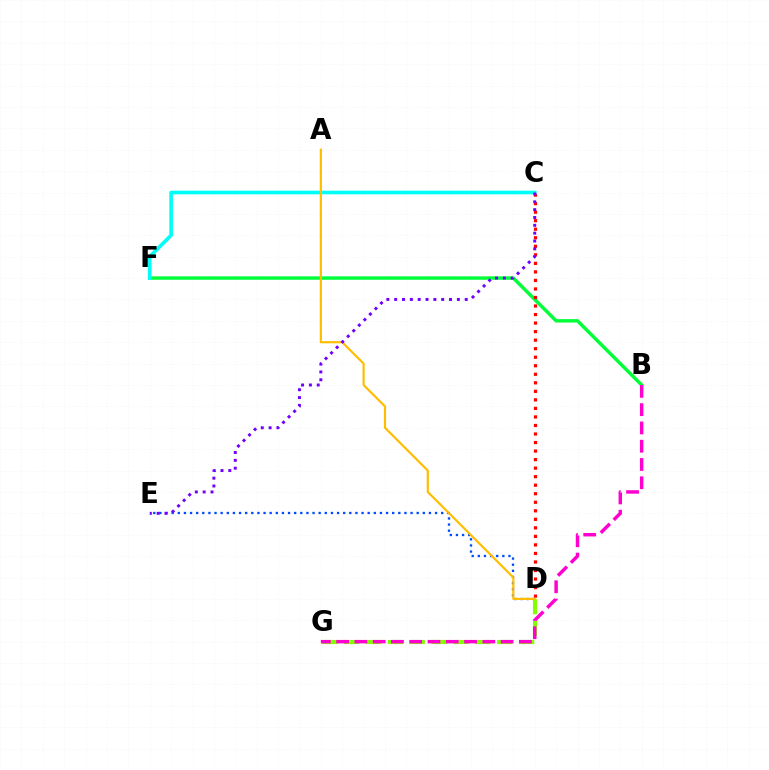{('D', 'E'): [{'color': '#004bff', 'line_style': 'dotted', 'thickness': 1.66}], ('B', 'F'): [{'color': '#00ff39', 'line_style': 'solid', 'thickness': 2.46}], ('C', 'D'): [{'color': '#ff0000', 'line_style': 'dotted', 'thickness': 2.32}], ('D', 'G'): [{'color': '#84ff00', 'line_style': 'dashed', 'thickness': 2.97}], ('C', 'F'): [{'color': '#00fff6', 'line_style': 'solid', 'thickness': 2.61}], ('B', 'G'): [{'color': '#ff00cf', 'line_style': 'dashed', 'thickness': 2.48}], ('A', 'D'): [{'color': '#ffbd00', 'line_style': 'solid', 'thickness': 1.56}], ('C', 'E'): [{'color': '#7200ff', 'line_style': 'dotted', 'thickness': 2.13}]}